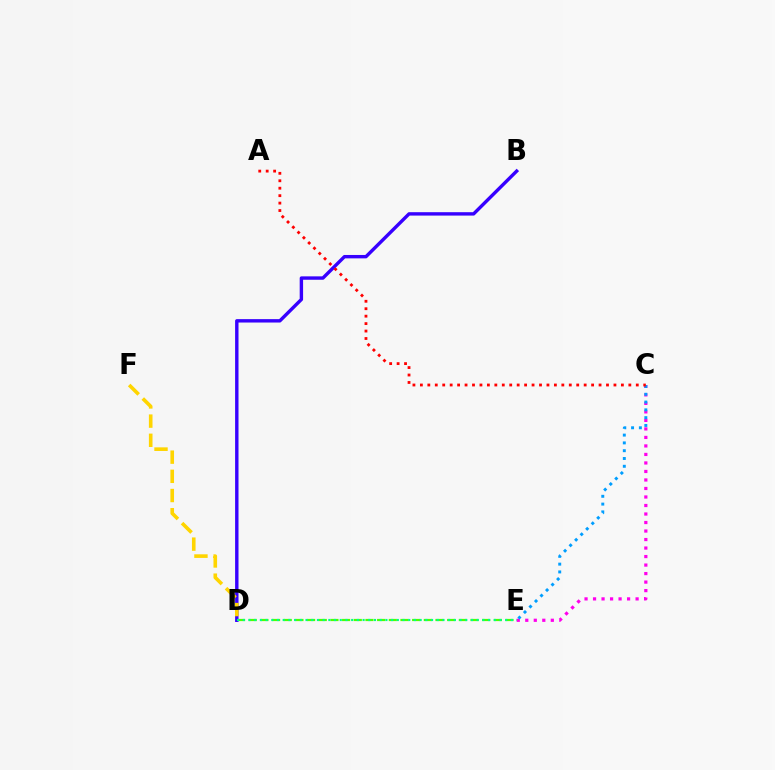{('D', 'E'): [{'color': '#4fff00', 'line_style': 'dashed', 'thickness': 1.59}, {'color': '#00ff86', 'line_style': 'dotted', 'thickness': 1.55}], ('C', 'E'): [{'color': '#ff00ed', 'line_style': 'dotted', 'thickness': 2.31}, {'color': '#009eff', 'line_style': 'dotted', 'thickness': 2.12}], ('B', 'D'): [{'color': '#3700ff', 'line_style': 'solid', 'thickness': 2.45}], ('A', 'C'): [{'color': '#ff0000', 'line_style': 'dotted', 'thickness': 2.02}], ('D', 'F'): [{'color': '#ffd500', 'line_style': 'dashed', 'thickness': 2.61}]}